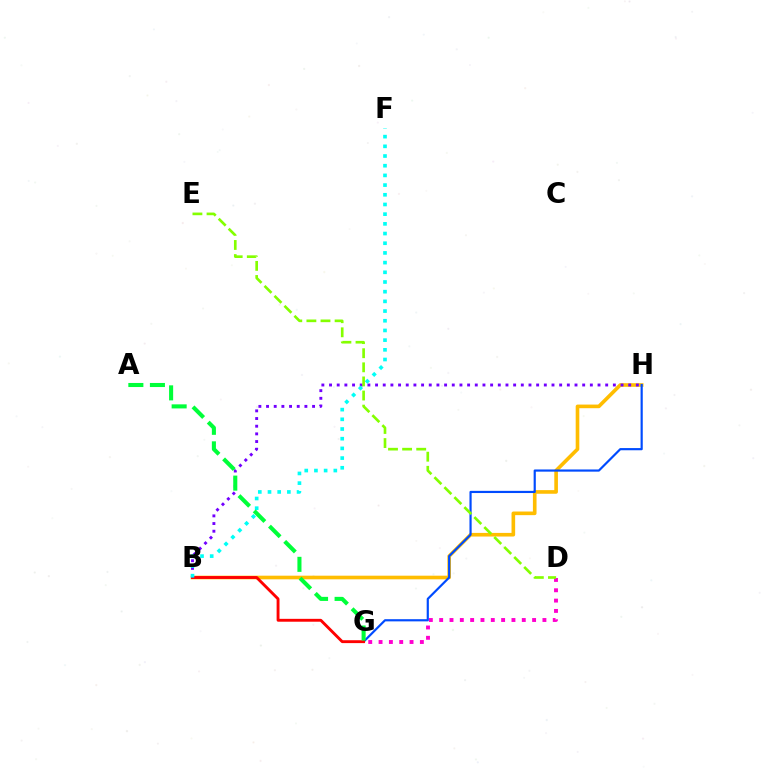{('D', 'G'): [{'color': '#ff00cf', 'line_style': 'dotted', 'thickness': 2.81}], ('B', 'H'): [{'color': '#ffbd00', 'line_style': 'solid', 'thickness': 2.61}, {'color': '#7200ff', 'line_style': 'dotted', 'thickness': 2.08}], ('G', 'H'): [{'color': '#004bff', 'line_style': 'solid', 'thickness': 1.57}], ('B', 'G'): [{'color': '#ff0000', 'line_style': 'solid', 'thickness': 2.07}], ('D', 'E'): [{'color': '#84ff00', 'line_style': 'dashed', 'thickness': 1.92}], ('B', 'F'): [{'color': '#00fff6', 'line_style': 'dotted', 'thickness': 2.63}], ('A', 'G'): [{'color': '#00ff39', 'line_style': 'dashed', 'thickness': 2.93}]}